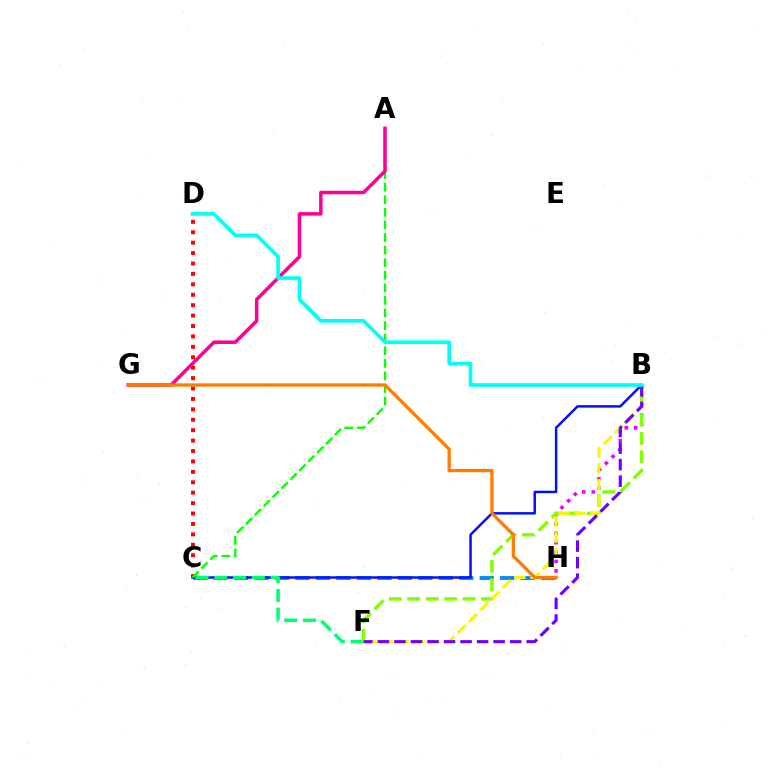{('B', 'H'): [{'color': '#ee00ff', 'line_style': 'dotted', 'thickness': 2.56}], ('C', 'H'): [{'color': '#008cff', 'line_style': 'dashed', 'thickness': 2.78}], ('B', 'C'): [{'color': '#0010ff', 'line_style': 'solid', 'thickness': 1.79}], ('C', 'F'): [{'color': '#00ff74', 'line_style': 'dashed', 'thickness': 2.55}], ('C', 'D'): [{'color': '#ff0000', 'line_style': 'dotted', 'thickness': 2.83}], ('A', 'C'): [{'color': '#08ff00', 'line_style': 'dashed', 'thickness': 1.71}], ('B', 'F'): [{'color': '#84ff00', 'line_style': 'dashed', 'thickness': 2.51}, {'color': '#fcf500', 'line_style': 'dashed', 'thickness': 2.17}, {'color': '#7200ff', 'line_style': 'dashed', 'thickness': 2.25}], ('A', 'G'): [{'color': '#ff0094', 'line_style': 'solid', 'thickness': 2.54}], ('G', 'H'): [{'color': '#ff7c00', 'line_style': 'solid', 'thickness': 2.39}], ('B', 'D'): [{'color': '#00fff6', 'line_style': 'solid', 'thickness': 2.65}]}